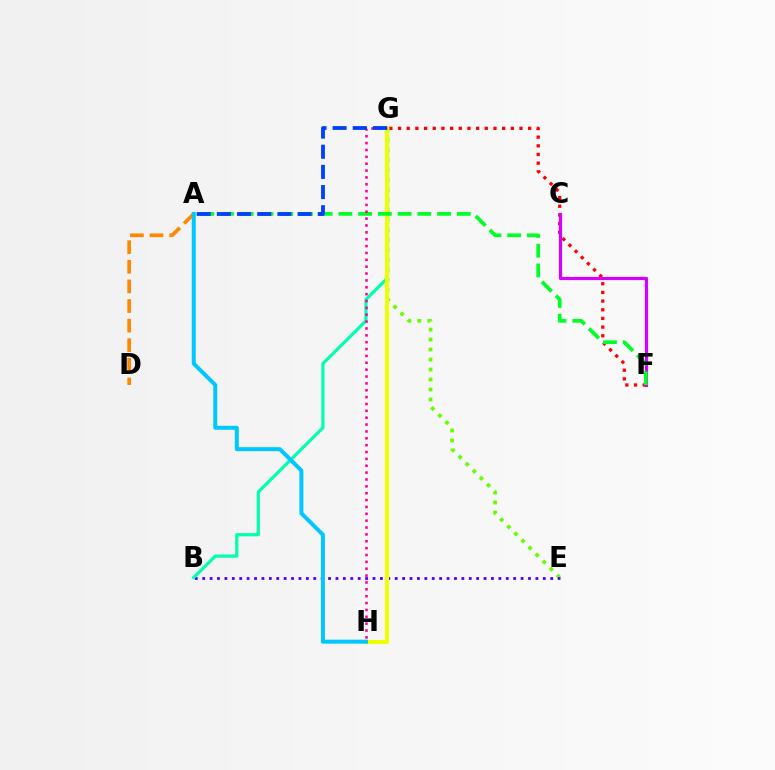{('F', 'G'): [{'color': '#ff0000', 'line_style': 'dotted', 'thickness': 2.36}], ('E', 'G'): [{'color': '#66ff00', 'line_style': 'dotted', 'thickness': 2.72}], ('A', 'D'): [{'color': '#ff8800', 'line_style': 'dashed', 'thickness': 2.66}], ('B', 'E'): [{'color': '#4f00ff', 'line_style': 'dotted', 'thickness': 2.01}], ('B', 'G'): [{'color': '#00ffaf', 'line_style': 'solid', 'thickness': 2.3}], ('C', 'F'): [{'color': '#d600ff', 'line_style': 'solid', 'thickness': 2.29}], ('G', 'H'): [{'color': '#eeff00', 'line_style': 'solid', 'thickness': 2.96}, {'color': '#ff00a0', 'line_style': 'dotted', 'thickness': 1.87}], ('A', 'F'): [{'color': '#00ff27', 'line_style': 'dashed', 'thickness': 2.68}], ('A', 'H'): [{'color': '#00c7ff', 'line_style': 'solid', 'thickness': 2.87}], ('A', 'G'): [{'color': '#003fff', 'line_style': 'dashed', 'thickness': 2.74}]}